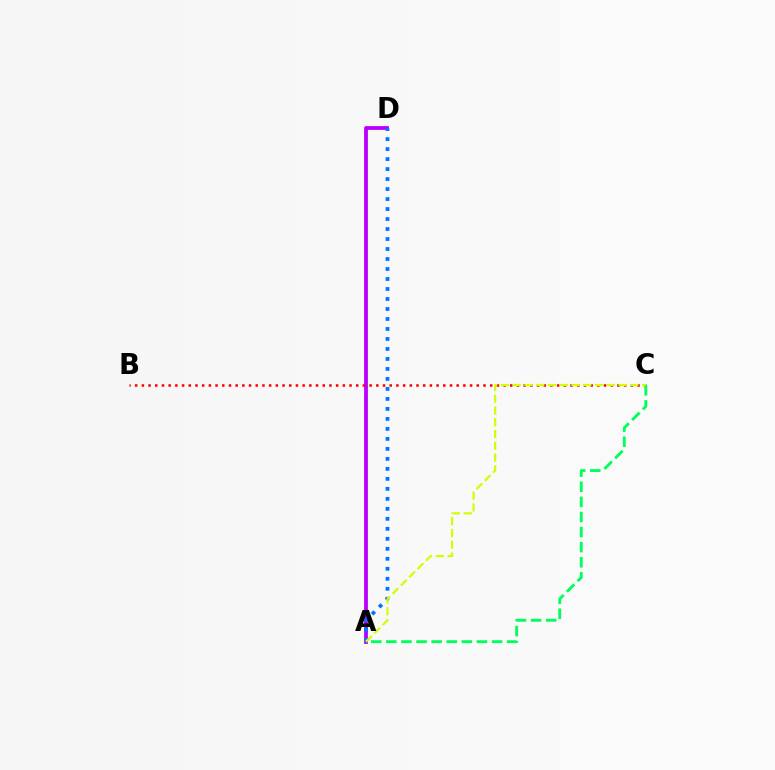{('A', 'D'): [{'color': '#b900ff', 'line_style': 'solid', 'thickness': 2.73}, {'color': '#0074ff', 'line_style': 'dotted', 'thickness': 2.72}], ('B', 'C'): [{'color': '#ff0000', 'line_style': 'dotted', 'thickness': 1.82}], ('A', 'C'): [{'color': '#00ff5c', 'line_style': 'dashed', 'thickness': 2.05}, {'color': '#d1ff00', 'line_style': 'dashed', 'thickness': 1.6}]}